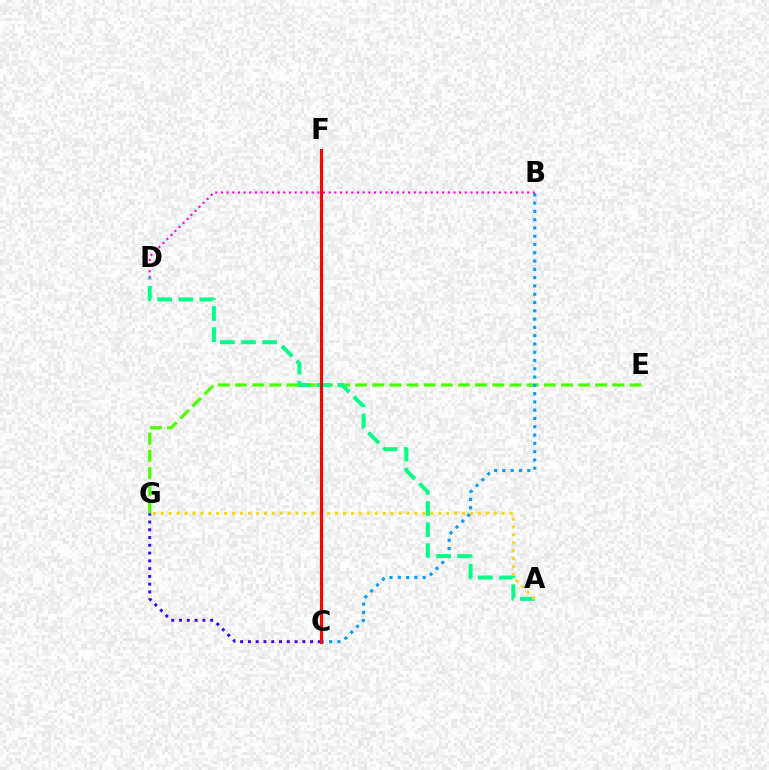{('E', 'G'): [{'color': '#4fff00', 'line_style': 'dashed', 'thickness': 2.33}], ('B', 'C'): [{'color': '#009eff', 'line_style': 'dotted', 'thickness': 2.25}], ('A', 'D'): [{'color': '#00ff86', 'line_style': 'dashed', 'thickness': 2.87}], ('C', 'G'): [{'color': '#3700ff', 'line_style': 'dotted', 'thickness': 2.11}], ('B', 'D'): [{'color': '#ff00ed', 'line_style': 'dotted', 'thickness': 1.54}], ('A', 'G'): [{'color': '#ffd500', 'line_style': 'dotted', 'thickness': 2.15}], ('C', 'F'): [{'color': '#ff0000', 'line_style': 'solid', 'thickness': 2.27}]}